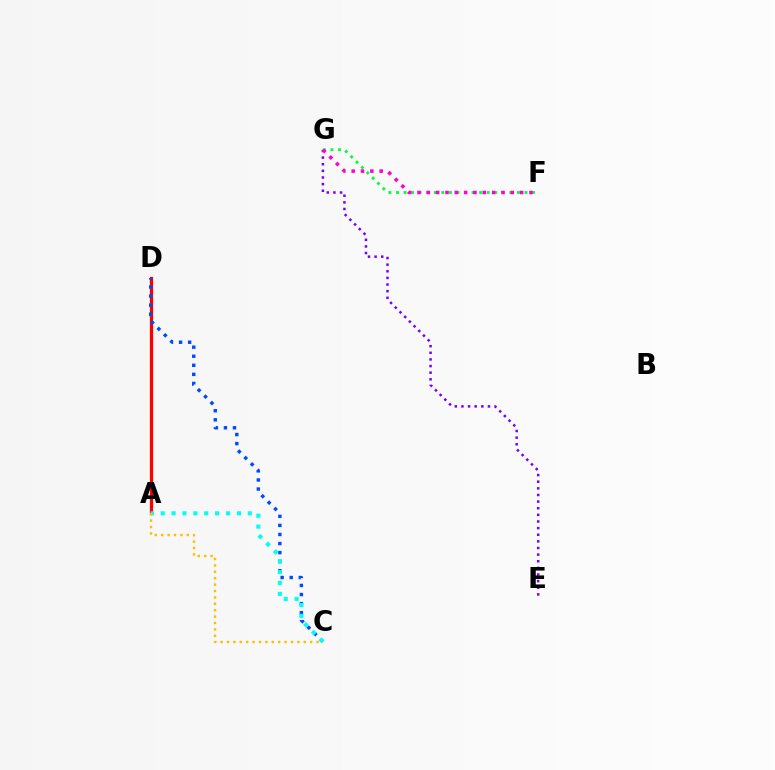{('A', 'D'): [{'color': '#84ff00', 'line_style': 'dashed', 'thickness': 1.57}, {'color': '#ff0000', 'line_style': 'solid', 'thickness': 2.32}], ('E', 'G'): [{'color': '#7200ff', 'line_style': 'dotted', 'thickness': 1.8}], ('F', 'G'): [{'color': '#00ff39', 'line_style': 'dotted', 'thickness': 2.05}, {'color': '#ff00cf', 'line_style': 'dotted', 'thickness': 2.53}], ('C', 'D'): [{'color': '#004bff', 'line_style': 'dotted', 'thickness': 2.46}], ('A', 'C'): [{'color': '#00fff6', 'line_style': 'dotted', 'thickness': 2.96}, {'color': '#ffbd00', 'line_style': 'dotted', 'thickness': 1.74}]}